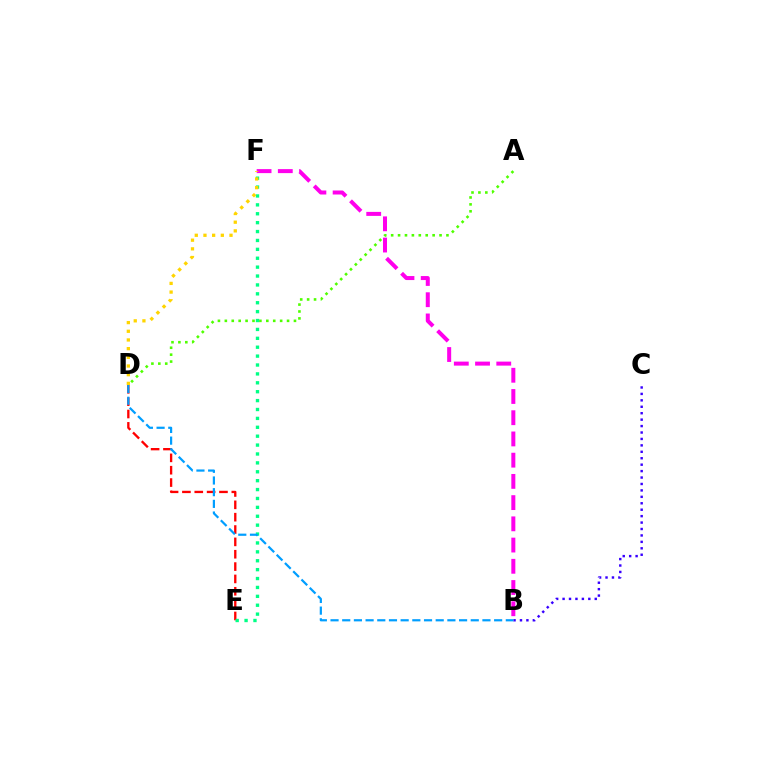{('D', 'E'): [{'color': '#ff0000', 'line_style': 'dashed', 'thickness': 1.68}], ('B', 'C'): [{'color': '#3700ff', 'line_style': 'dotted', 'thickness': 1.75}], ('A', 'D'): [{'color': '#4fff00', 'line_style': 'dotted', 'thickness': 1.88}], ('E', 'F'): [{'color': '#00ff86', 'line_style': 'dotted', 'thickness': 2.42}], ('B', 'F'): [{'color': '#ff00ed', 'line_style': 'dashed', 'thickness': 2.88}], ('D', 'F'): [{'color': '#ffd500', 'line_style': 'dotted', 'thickness': 2.36}], ('B', 'D'): [{'color': '#009eff', 'line_style': 'dashed', 'thickness': 1.59}]}